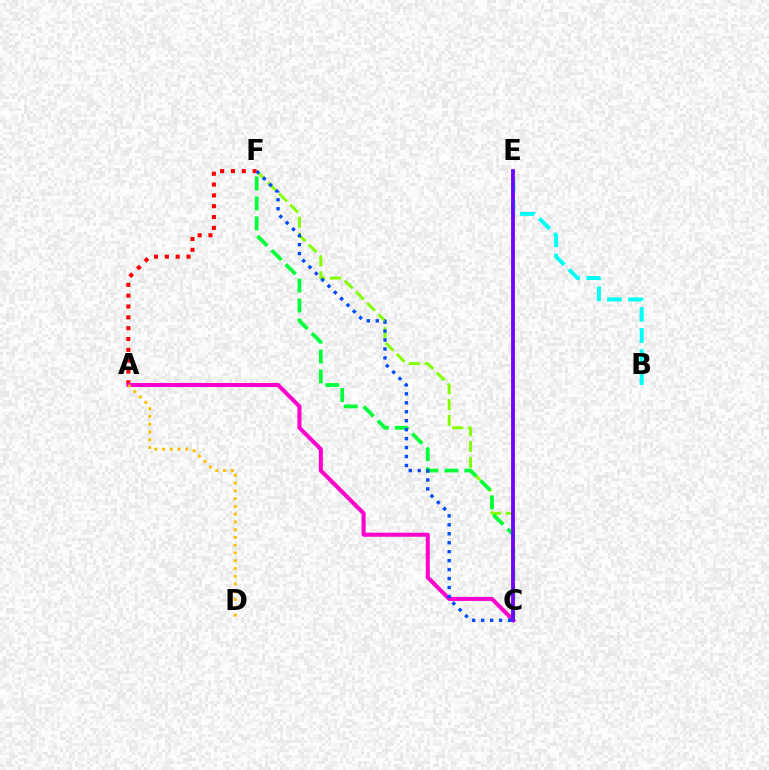{('B', 'E'): [{'color': '#00fff6', 'line_style': 'dashed', 'thickness': 2.86}], ('A', 'F'): [{'color': '#ff0000', 'line_style': 'dotted', 'thickness': 2.94}], ('C', 'F'): [{'color': '#84ff00', 'line_style': 'dashed', 'thickness': 2.15}, {'color': '#00ff39', 'line_style': 'dashed', 'thickness': 2.71}, {'color': '#004bff', 'line_style': 'dotted', 'thickness': 2.43}], ('A', 'C'): [{'color': '#ff00cf', 'line_style': 'solid', 'thickness': 2.92}], ('A', 'D'): [{'color': '#ffbd00', 'line_style': 'dotted', 'thickness': 2.11}], ('C', 'E'): [{'color': '#7200ff', 'line_style': 'solid', 'thickness': 2.73}]}